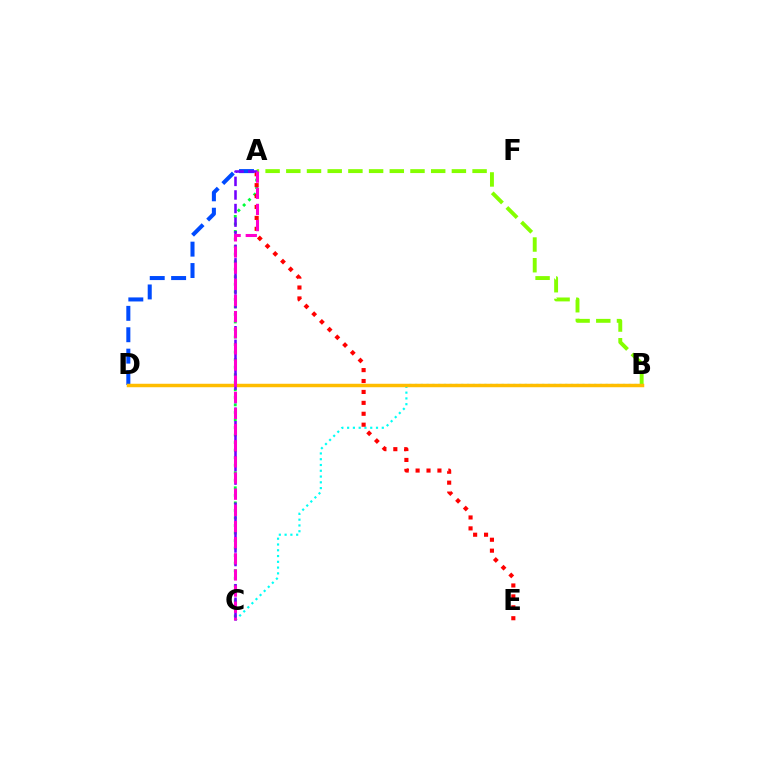{('A', 'C'): [{'color': '#00ff39', 'line_style': 'dotted', 'thickness': 2.05}, {'color': '#7200ff', 'line_style': 'dashed', 'thickness': 1.84}, {'color': '#ff00cf', 'line_style': 'dashed', 'thickness': 2.19}], ('A', 'B'): [{'color': '#84ff00', 'line_style': 'dashed', 'thickness': 2.81}], ('B', 'C'): [{'color': '#00fff6', 'line_style': 'dotted', 'thickness': 1.57}], ('A', 'E'): [{'color': '#ff0000', 'line_style': 'dotted', 'thickness': 2.97}], ('A', 'D'): [{'color': '#004bff', 'line_style': 'dashed', 'thickness': 2.91}], ('B', 'D'): [{'color': '#ffbd00', 'line_style': 'solid', 'thickness': 2.5}]}